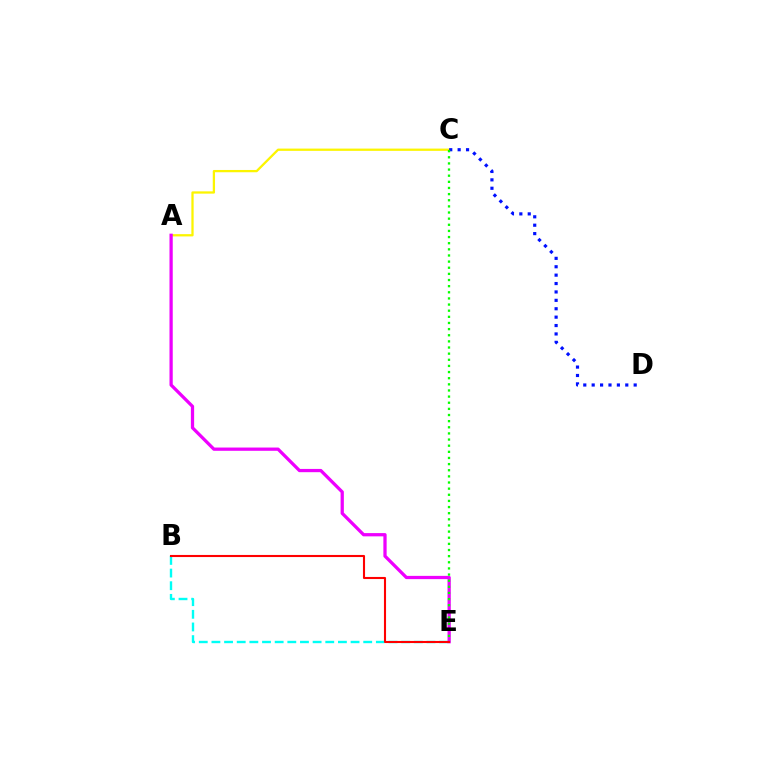{('A', 'C'): [{'color': '#fcf500', 'line_style': 'solid', 'thickness': 1.64}], ('B', 'E'): [{'color': '#00fff6', 'line_style': 'dashed', 'thickness': 1.72}, {'color': '#ff0000', 'line_style': 'solid', 'thickness': 1.51}], ('A', 'E'): [{'color': '#ee00ff', 'line_style': 'solid', 'thickness': 2.34}], ('C', 'D'): [{'color': '#0010ff', 'line_style': 'dotted', 'thickness': 2.28}], ('C', 'E'): [{'color': '#08ff00', 'line_style': 'dotted', 'thickness': 1.67}]}